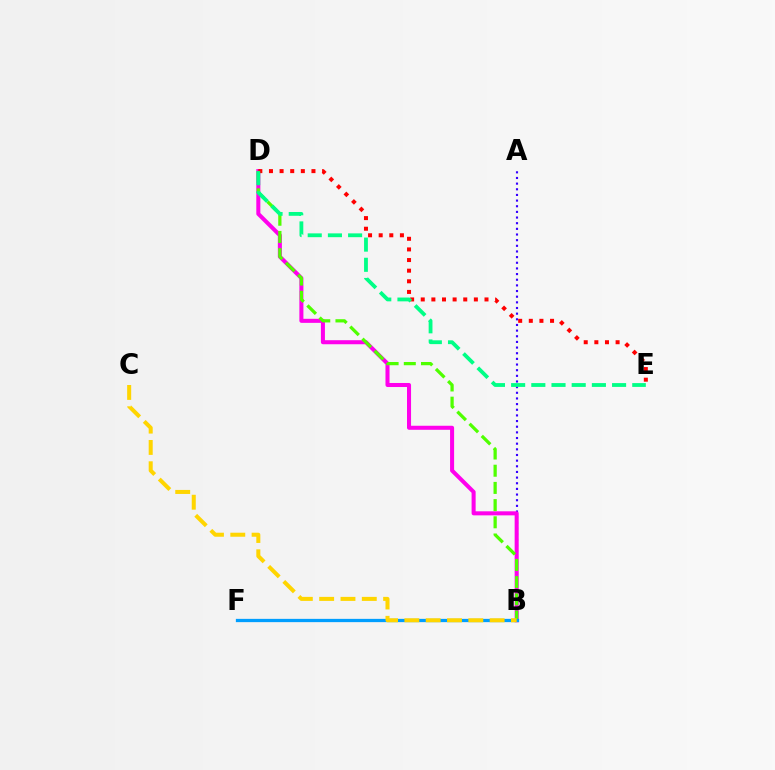{('A', 'B'): [{'color': '#3700ff', 'line_style': 'dotted', 'thickness': 1.54}], ('B', 'D'): [{'color': '#ff00ed', 'line_style': 'solid', 'thickness': 2.91}, {'color': '#4fff00', 'line_style': 'dashed', 'thickness': 2.34}], ('B', 'F'): [{'color': '#009eff', 'line_style': 'solid', 'thickness': 2.36}], ('D', 'E'): [{'color': '#ff0000', 'line_style': 'dotted', 'thickness': 2.89}, {'color': '#00ff86', 'line_style': 'dashed', 'thickness': 2.74}], ('B', 'C'): [{'color': '#ffd500', 'line_style': 'dashed', 'thickness': 2.9}]}